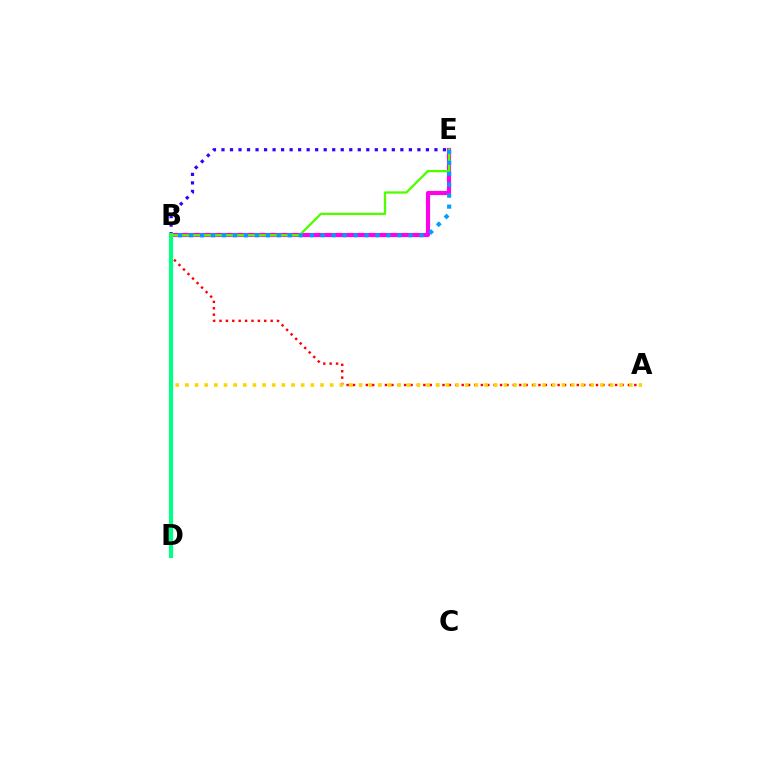{('A', 'B'): [{'color': '#ff0000', 'line_style': 'dotted', 'thickness': 1.74}, {'color': '#ffd500', 'line_style': 'dotted', 'thickness': 2.62}], ('B', 'E'): [{'color': '#3700ff', 'line_style': 'dotted', 'thickness': 2.31}, {'color': '#ff00ed', 'line_style': 'solid', 'thickness': 2.99}, {'color': '#4fff00', 'line_style': 'solid', 'thickness': 1.65}, {'color': '#009eff', 'line_style': 'dotted', 'thickness': 2.98}], ('B', 'D'): [{'color': '#00ff86', 'line_style': 'solid', 'thickness': 2.99}]}